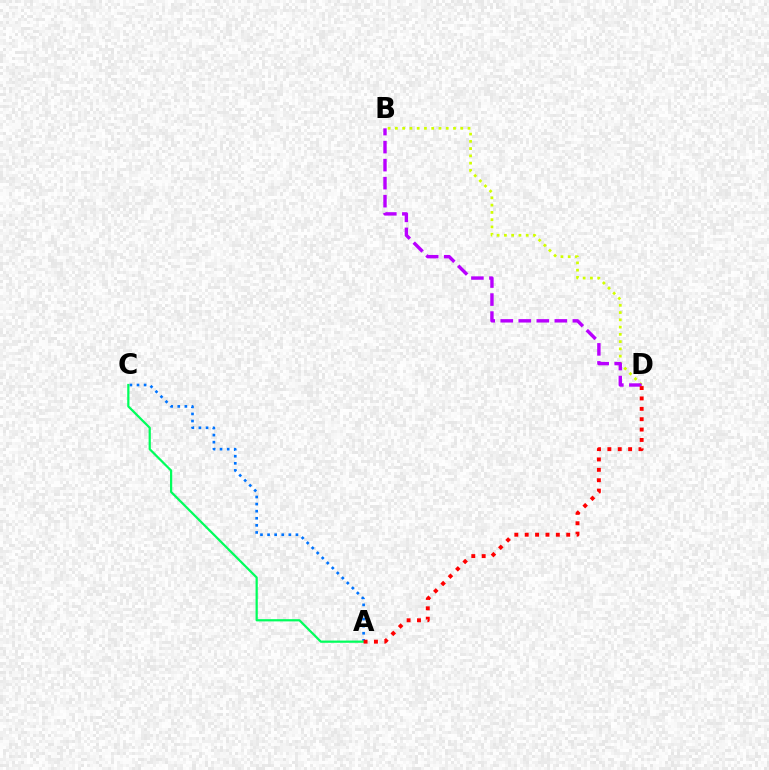{('B', 'D'): [{'color': '#d1ff00', 'line_style': 'dotted', 'thickness': 1.97}, {'color': '#b900ff', 'line_style': 'dashed', 'thickness': 2.45}], ('A', 'C'): [{'color': '#0074ff', 'line_style': 'dotted', 'thickness': 1.93}, {'color': '#00ff5c', 'line_style': 'solid', 'thickness': 1.6}], ('A', 'D'): [{'color': '#ff0000', 'line_style': 'dotted', 'thickness': 2.82}]}